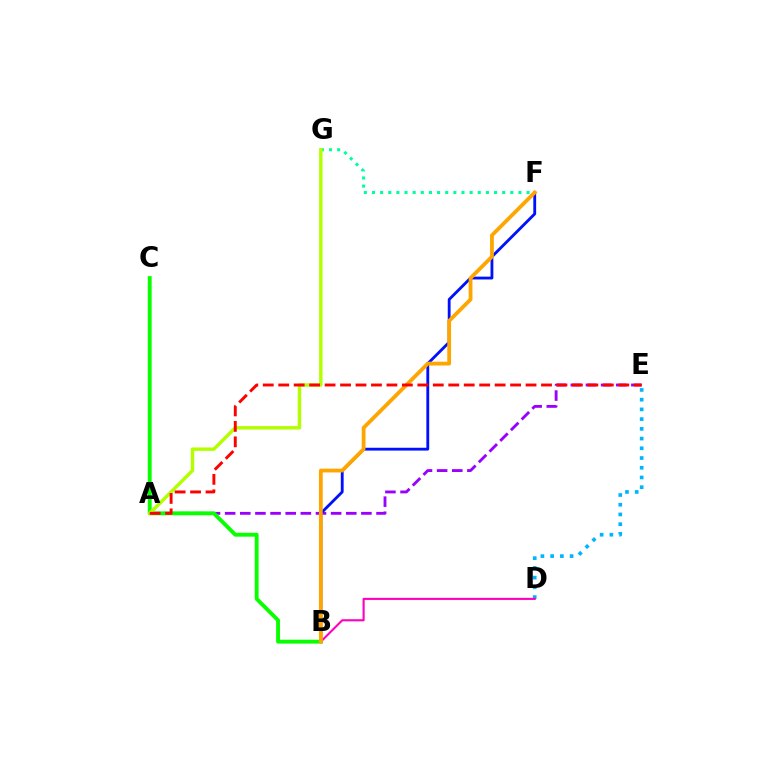{('A', 'E'): [{'color': '#9b00ff', 'line_style': 'dashed', 'thickness': 2.06}, {'color': '#ff0000', 'line_style': 'dashed', 'thickness': 2.1}], ('B', 'F'): [{'color': '#0010ff', 'line_style': 'solid', 'thickness': 2.03}, {'color': '#ffa500', 'line_style': 'solid', 'thickness': 2.73}], ('D', 'E'): [{'color': '#00b5ff', 'line_style': 'dotted', 'thickness': 2.64}], ('B', 'D'): [{'color': '#ff00bd', 'line_style': 'solid', 'thickness': 1.52}], ('B', 'C'): [{'color': '#08ff00', 'line_style': 'solid', 'thickness': 2.78}], ('F', 'G'): [{'color': '#00ff9d', 'line_style': 'dotted', 'thickness': 2.21}], ('A', 'G'): [{'color': '#b3ff00', 'line_style': 'solid', 'thickness': 2.47}]}